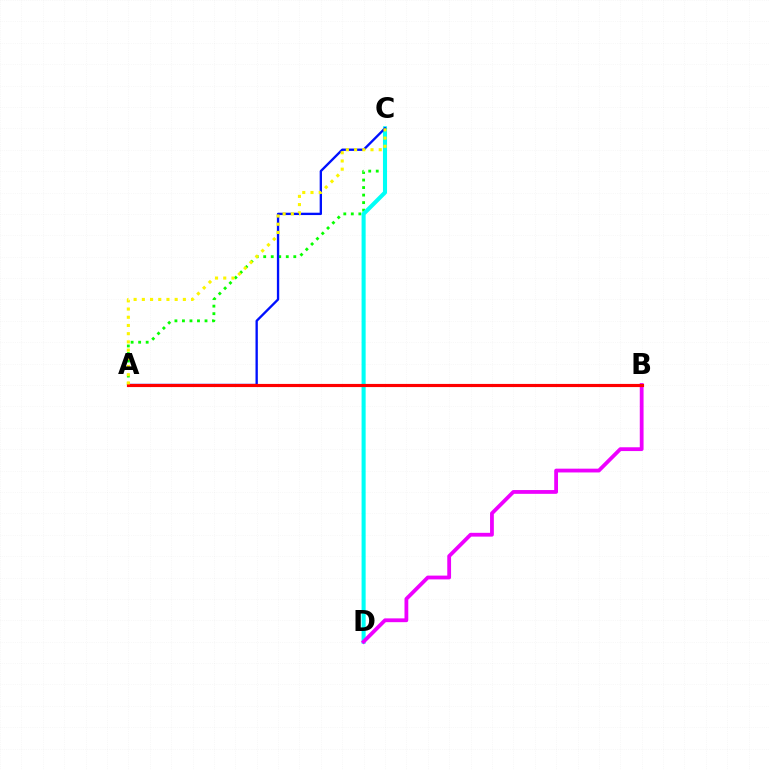{('A', 'C'): [{'color': '#08ff00', 'line_style': 'dotted', 'thickness': 2.04}, {'color': '#0010ff', 'line_style': 'solid', 'thickness': 1.69}, {'color': '#fcf500', 'line_style': 'dotted', 'thickness': 2.23}], ('C', 'D'): [{'color': '#00fff6', 'line_style': 'solid', 'thickness': 2.93}], ('B', 'D'): [{'color': '#ee00ff', 'line_style': 'solid', 'thickness': 2.73}], ('A', 'B'): [{'color': '#ff0000', 'line_style': 'solid', 'thickness': 2.27}]}